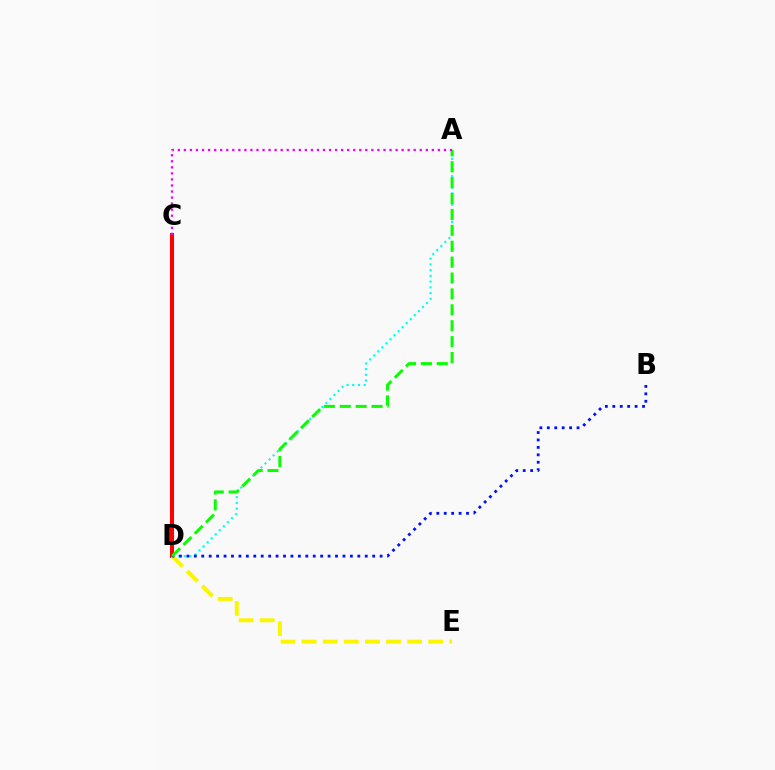{('A', 'D'): [{'color': '#00fff6', 'line_style': 'dotted', 'thickness': 1.55}, {'color': '#08ff00', 'line_style': 'dashed', 'thickness': 2.16}], ('C', 'D'): [{'color': '#ff0000', 'line_style': 'solid', 'thickness': 2.91}], ('D', 'E'): [{'color': '#fcf500', 'line_style': 'dashed', 'thickness': 2.87}], ('B', 'D'): [{'color': '#0010ff', 'line_style': 'dotted', 'thickness': 2.02}], ('A', 'C'): [{'color': '#ee00ff', 'line_style': 'dotted', 'thickness': 1.64}]}